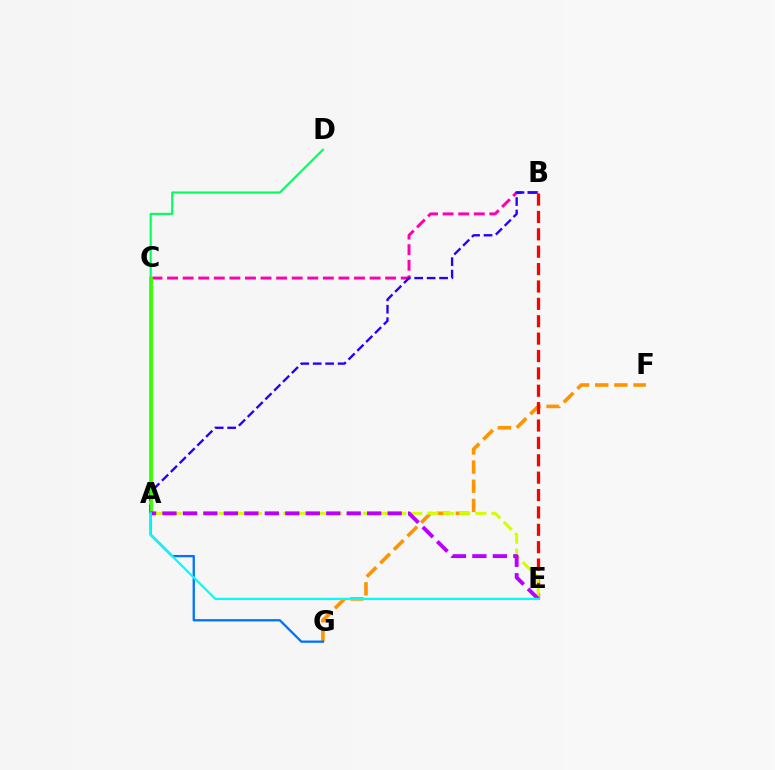{('F', 'G'): [{'color': '#ff9400', 'line_style': 'dashed', 'thickness': 2.6}], ('B', 'C'): [{'color': '#ff00ac', 'line_style': 'dashed', 'thickness': 2.12}], ('B', 'E'): [{'color': '#ff0000', 'line_style': 'dashed', 'thickness': 2.36}], ('C', 'G'): [{'color': '#0074ff', 'line_style': 'solid', 'thickness': 1.65}], ('A', 'E'): [{'color': '#d1ff00', 'line_style': 'dashed', 'thickness': 2.18}, {'color': '#b900ff', 'line_style': 'dashed', 'thickness': 2.78}, {'color': '#00fff6', 'line_style': 'solid', 'thickness': 1.63}], ('A', 'B'): [{'color': '#2500ff', 'line_style': 'dashed', 'thickness': 1.69}], ('C', 'D'): [{'color': '#00ff5c', 'line_style': 'solid', 'thickness': 1.52}], ('A', 'C'): [{'color': '#3dff00', 'line_style': 'solid', 'thickness': 2.07}]}